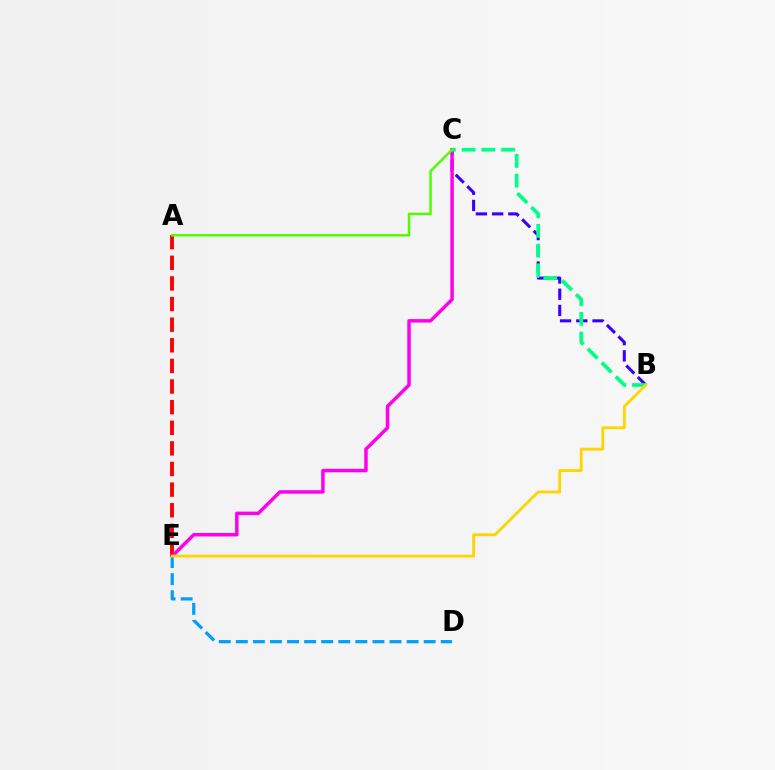{('A', 'E'): [{'color': '#ff0000', 'line_style': 'dashed', 'thickness': 2.8}], ('B', 'C'): [{'color': '#3700ff', 'line_style': 'dashed', 'thickness': 2.21}, {'color': '#00ff86', 'line_style': 'dashed', 'thickness': 2.68}], ('C', 'E'): [{'color': '#ff00ed', 'line_style': 'solid', 'thickness': 2.51}], ('D', 'E'): [{'color': '#009eff', 'line_style': 'dashed', 'thickness': 2.32}], ('A', 'C'): [{'color': '#4fff00', 'line_style': 'solid', 'thickness': 1.79}], ('B', 'E'): [{'color': '#ffd500', 'line_style': 'solid', 'thickness': 2.03}]}